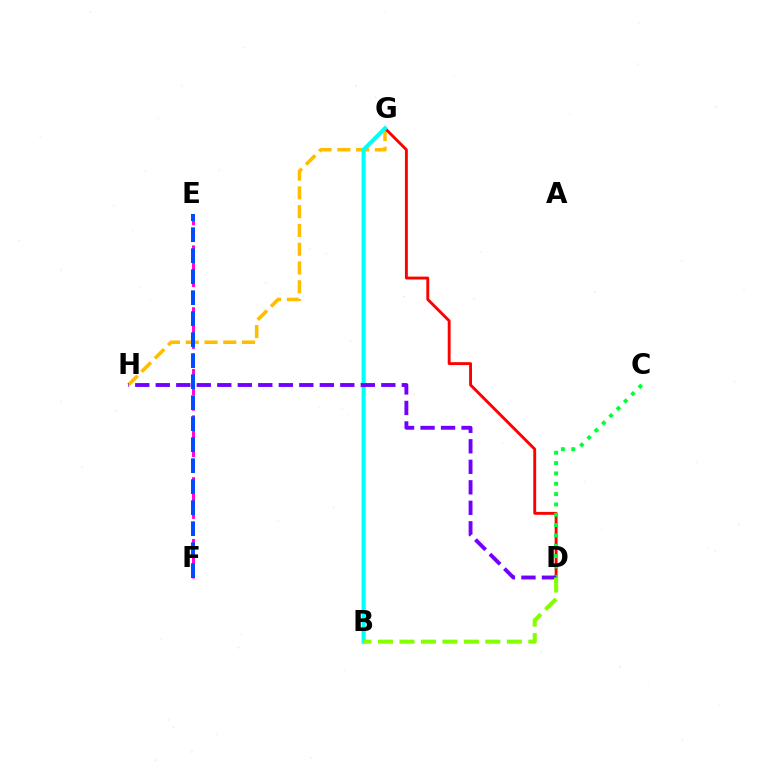{('G', 'H'): [{'color': '#ffbd00', 'line_style': 'dashed', 'thickness': 2.55}], ('D', 'G'): [{'color': '#ff0000', 'line_style': 'solid', 'thickness': 2.08}], ('E', 'F'): [{'color': '#ff00cf', 'line_style': 'dashed', 'thickness': 2.1}, {'color': '#004bff', 'line_style': 'dashed', 'thickness': 2.85}], ('B', 'G'): [{'color': '#00fff6', 'line_style': 'solid', 'thickness': 2.95}], ('C', 'D'): [{'color': '#00ff39', 'line_style': 'dotted', 'thickness': 2.81}], ('D', 'H'): [{'color': '#7200ff', 'line_style': 'dashed', 'thickness': 2.79}], ('B', 'D'): [{'color': '#84ff00', 'line_style': 'dashed', 'thickness': 2.92}]}